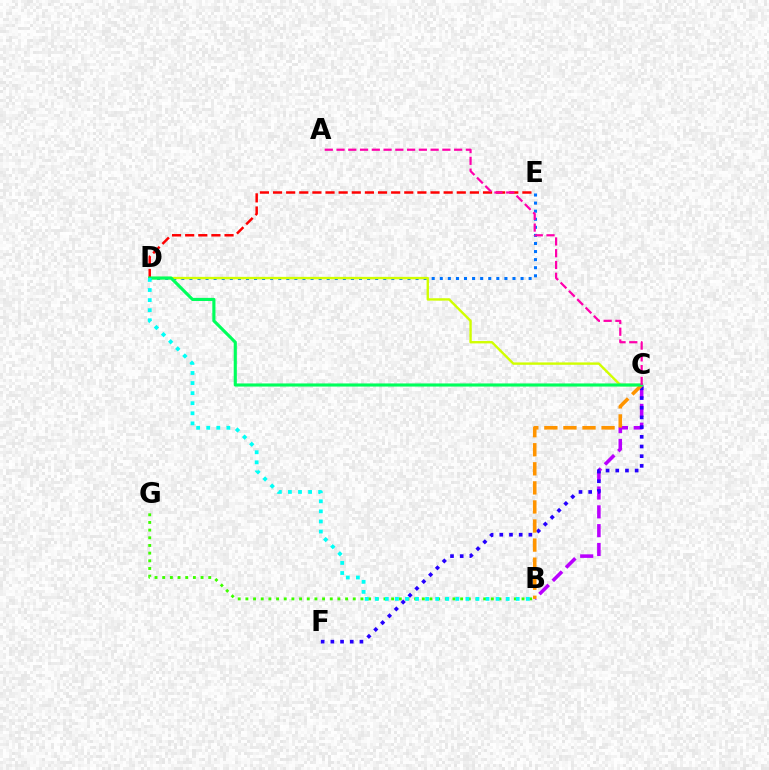{('B', 'C'): [{'color': '#b900ff', 'line_style': 'dashed', 'thickness': 2.56}, {'color': '#ff9400', 'line_style': 'dashed', 'thickness': 2.59}], ('D', 'E'): [{'color': '#0074ff', 'line_style': 'dotted', 'thickness': 2.19}, {'color': '#ff0000', 'line_style': 'dashed', 'thickness': 1.78}], ('C', 'D'): [{'color': '#d1ff00', 'line_style': 'solid', 'thickness': 1.72}, {'color': '#00ff5c', 'line_style': 'solid', 'thickness': 2.25}], ('B', 'G'): [{'color': '#3dff00', 'line_style': 'dotted', 'thickness': 2.08}], ('C', 'F'): [{'color': '#2500ff', 'line_style': 'dotted', 'thickness': 2.63}], ('A', 'C'): [{'color': '#ff00ac', 'line_style': 'dashed', 'thickness': 1.6}], ('B', 'D'): [{'color': '#00fff6', 'line_style': 'dotted', 'thickness': 2.74}]}